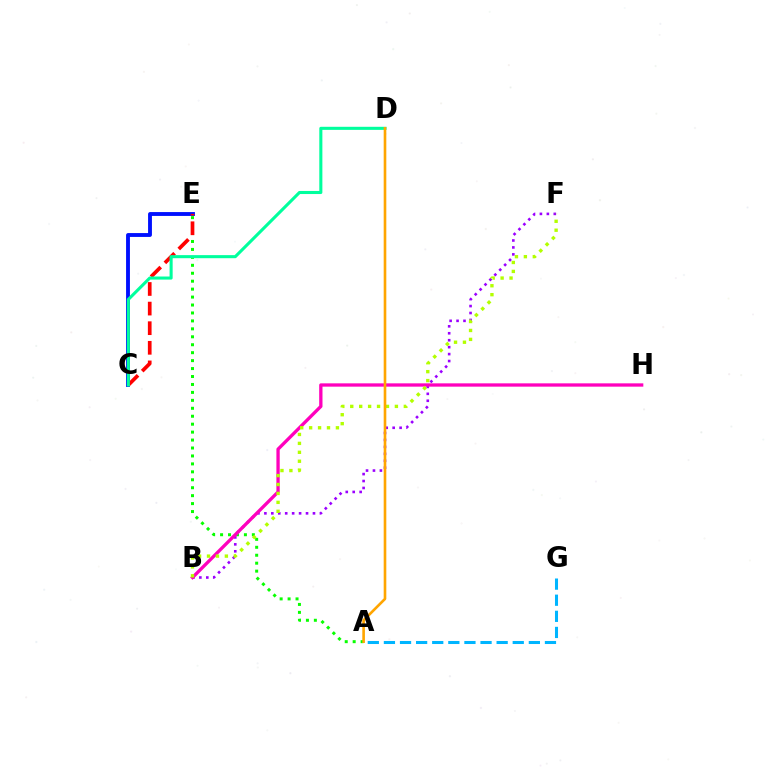{('B', 'F'): [{'color': '#9b00ff', 'line_style': 'dotted', 'thickness': 1.89}, {'color': '#b3ff00', 'line_style': 'dotted', 'thickness': 2.43}], ('C', 'E'): [{'color': '#0010ff', 'line_style': 'solid', 'thickness': 2.78}, {'color': '#ff0000', 'line_style': 'dashed', 'thickness': 2.66}], ('A', 'G'): [{'color': '#00b5ff', 'line_style': 'dashed', 'thickness': 2.19}], ('A', 'E'): [{'color': '#08ff00', 'line_style': 'dotted', 'thickness': 2.16}], ('C', 'D'): [{'color': '#00ff9d', 'line_style': 'solid', 'thickness': 2.21}], ('B', 'H'): [{'color': '#ff00bd', 'line_style': 'solid', 'thickness': 2.38}], ('A', 'D'): [{'color': '#ffa500', 'line_style': 'solid', 'thickness': 1.89}]}